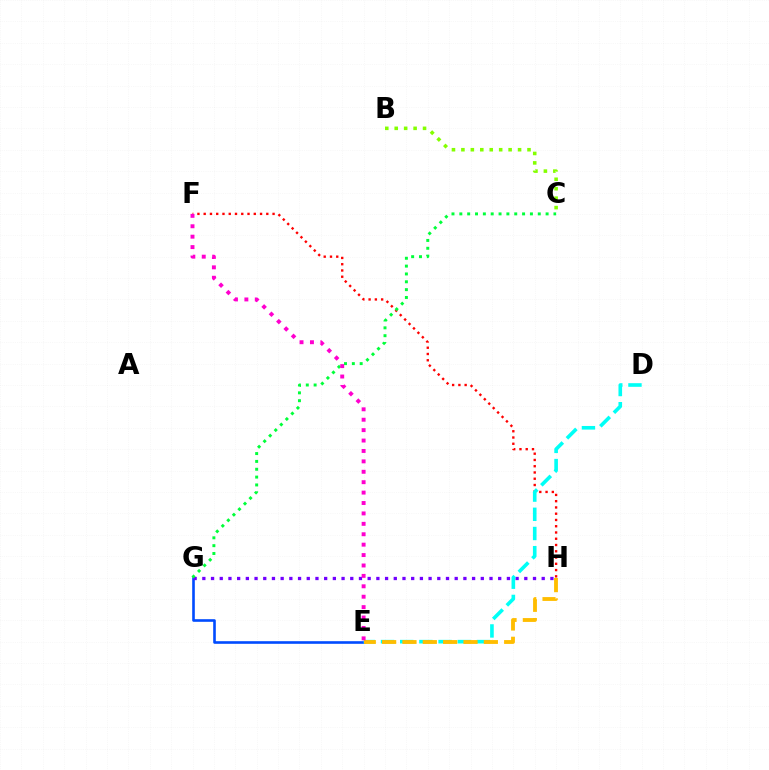{('F', 'H'): [{'color': '#ff0000', 'line_style': 'dotted', 'thickness': 1.7}], ('E', 'G'): [{'color': '#004bff', 'line_style': 'solid', 'thickness': 1.88}], ('B', 'C'): [{'color': '#84ff00', 'line_style': 'dotted', 'thickness': 2.57}], ('G', 'H'): [{'color': '#7200ff', 'line_style': 'dotted', 'thickness': 2.36}], ('C', 'G'): [{'color': '#00ff39', 'line_style': 'dotted', 'thickness': 2.13}], ('D', 'E'): [{'color': '#00fff6', 'line_style': 'dashed', 'thickness': 2.61}], ('E', 'H'): [{'color': '#ffbd00', 'line_style': 'dashed', 'thickness': 2.76}], ('E', 'F'): [{'color': '#ff00cf', 'line_style': 'dotted', 'thickness': 2.83}]}